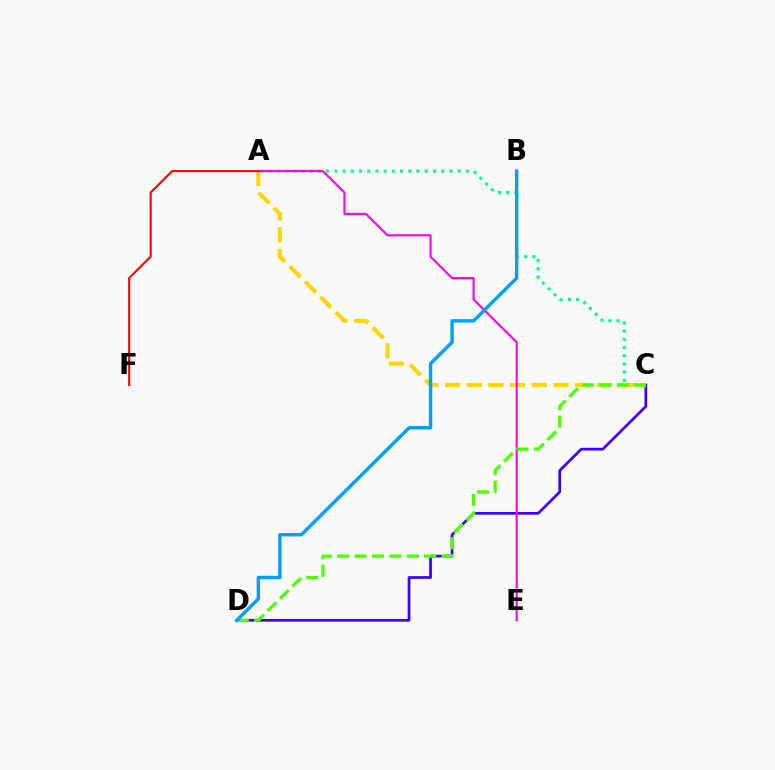{('C', 'D'): [{'color': '#3700ff', 'line_style': 'solid', 'thickness': 1.94}, {'color': '#4fff00', 'line_style': 'dashed', 'thickness': 2.37}], ('A', 'C'): [{'color': '#00ff86', 'line_style': 'dotted', 'thickness': 2.23}, {'color': '#ffd500', 'line_style': 'dashed', 'thickness': 2.94}], ('A', 'E'): [{'color': '#ff00ed', 'line_style': 'solid', 'thickness': 1.53}], ('A', 'F'): [{'color': '#ff0000', 'line_style': 'solid', 'thickness': 1.51}], ('B', 'D'): [{'color': '#009eff', 'line_style': 'solid', 'thickness': 2.44}]}